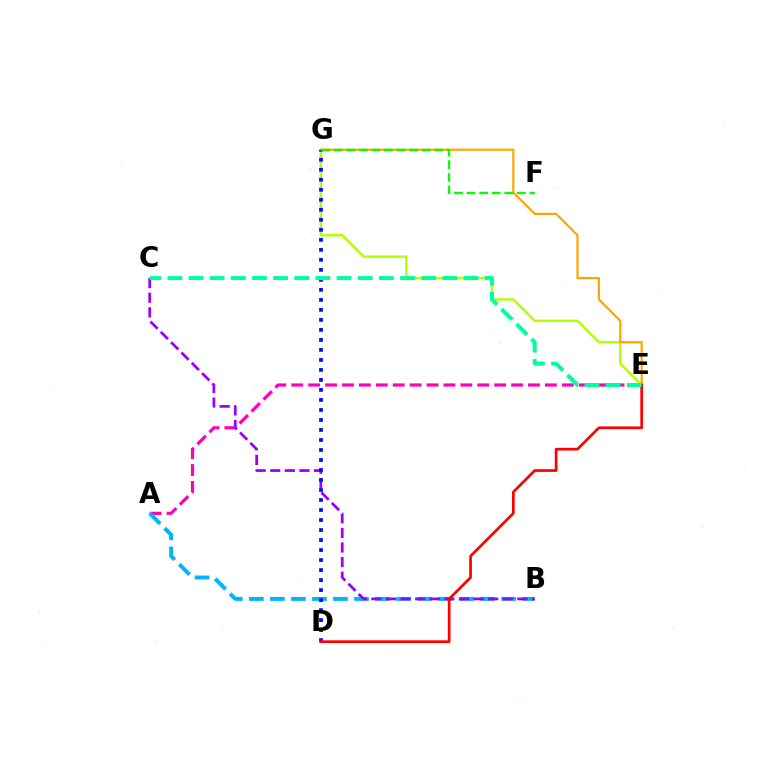{('A', 'E'): [{'color': '#ff00bd', 'line_style': 'dashed', 'thickness': 2.3}], ('E', 'G'): [{'color': '#b3ff00', 'line_style': 'solid', 'thickness': 1.76}, {'color': '#ffa500', 'line_style': 'solid', 'thickness': 1.58}], ('A', 'B'): [{'color': '#00b5ff', 'line_style': 'dashed', 'thickness': 2.86}], ('B', 'C'): [{'color': '#9b00ff', 'line_style': 'dashed', 'thickness': 1.98}], ('D', 'G'): [{'color': '#0010ff', 'line_style': 'dotted', 'thickness': 2.72}], ('D', 'E'): [{'color': '#ff0000', 'line_style': 'solid', 'thickness': 1.94}], ('C', 'E'): [{'color': '#00ff9d', 'line_style': 'dashed', 'thickness': 2.87}], ('F', 'G'): [{'color': '#08ff00', 'line_style': 'dashed', 'thickness': 1.71}]}